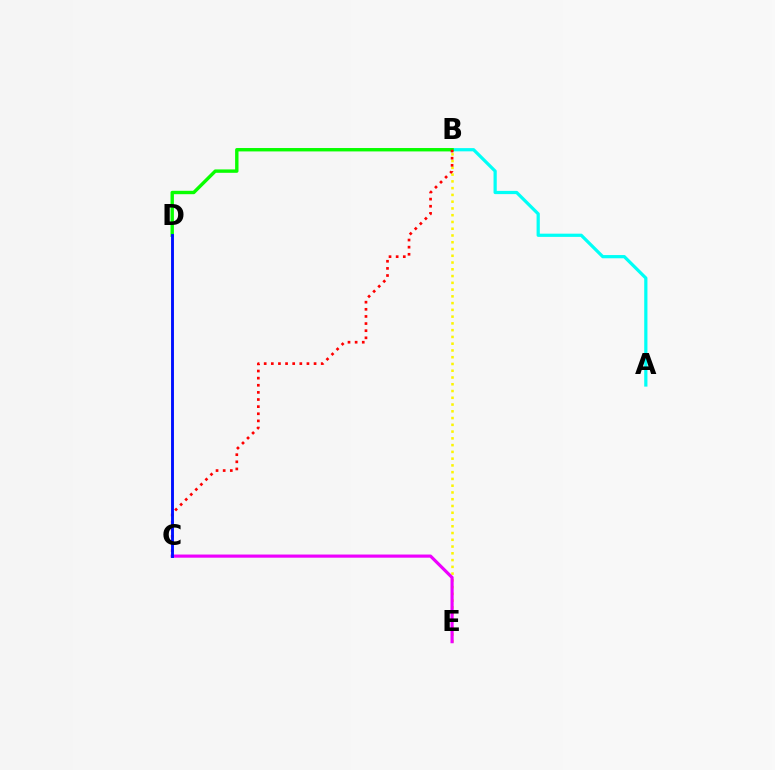{('B', 'E'): [{'color': '#fcf500', 'line_style': 'dotted', 'thickness': 1.84}], ('C', 'E'): [{'color': '#ee00ff', 'line_style': 'solid', 'thickness': 2.27}], ('A', 'B'): [{'color': '#00fff6', 'line_style': 'solid', 'thickness': 2.32}], ('B', 'D'): [{'color': '#08ff00', 'line_style': 'solid', 'thickness': 2.44}], ('B', 'C'): [{'color': '#ff0000', 'line_style': 'dotted', 'thickness': 1.94}], ('C', 'D'): [{'color': '#0010ff', 'line_style': 'solid', 'thickness': 2.09}]}